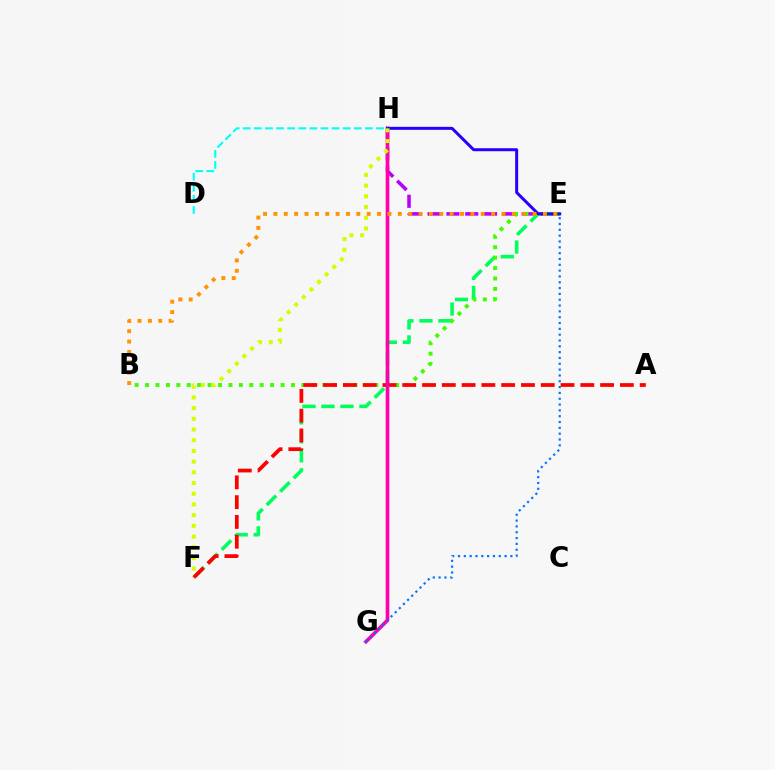{('E', 'H'): [{'color': '#b900ff', 'line_style': 'dashed', 'thickness': 2.56}, {'color': '#2500ff', 'line_style': 'solid', 'thickness': 2.15}], ('E', 'F'): [{'color': '#00ff5c', 'line_style': 'dashed', 'thickness': 2.58}], ('B', 'E'): [{'color': '#3dff00', 'line_style': 'dotted', 'thickness': 2.83}, {'color': '#ff9400', 'line_style': 'dotted', 'thickness': 2.82}], ('A', 'F'): [{'color': '#ff0000', 'line_style': 'dashed', 'thickness': 2.69}], ('G', 'H'): [{'color': '#ff00ac', 'line_style': 'solid', 'thickness': 2.63}], ('F', 'H'): [{'color': '#d1ff00', 'line_style': 'dotted', 'thickness': 2.91}], ('D', 'H'): [{'color': '#00fff6', 'line_style': 'dashed', 'thickness': 1.51}], ('E', 'G'): [{'color': '#0074ff', 'line_style': 'dotted', 'thickness': 1.58}]}